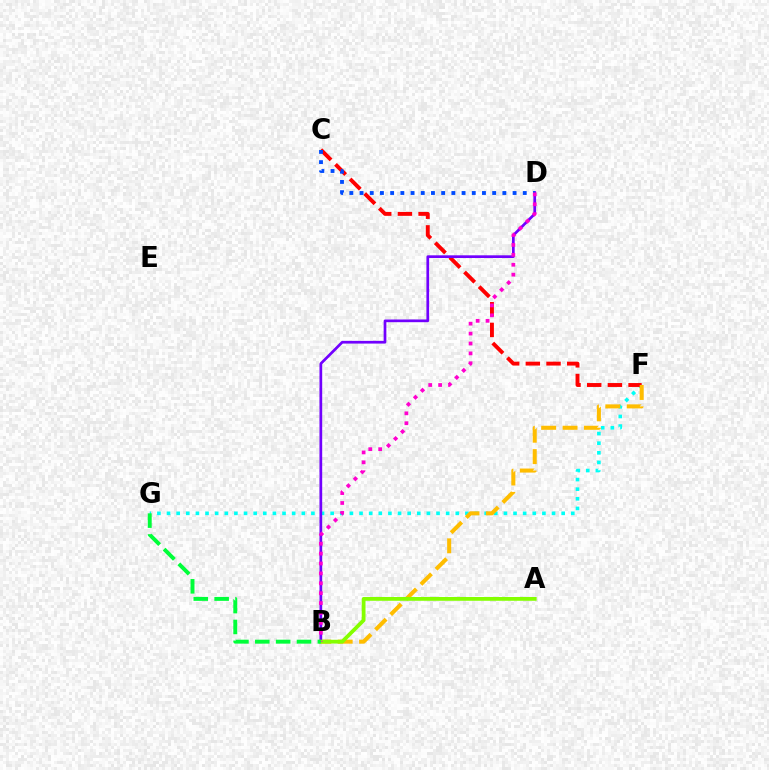{('F', 'G'): [{'color': '#00fff6', 'line_style': 'dotted', 'thickness': 2.62}], ('C', 'F'): [{'color': '#ff0000', 'line_style': 'dashed', 'thickness': 2.81}], ('B', 'F'): [{'color': '#ffbd00', 'line_style': 'dashed', 'thickness': 2.91}], ('B', 'D'): [{'color': '#7200ff', 'line_style': 'solid', 'thickness': 1.95}, {'color': '#ff00cf', 'line_style': 'dotted', 'thickness': 2.69}], ('A', 'B'): [{'color': '#84ff00', 'line_style': 'solid', 'thickness': 2.72}], ('C', 'D'): [{'color': '#004bff', 'line_style': 'dotted', 'thickness': 2.77}], ('B', 'G'): [{'color': '#00ff39', 'line_style': 'dashed', 'thickness': 2.83}]}